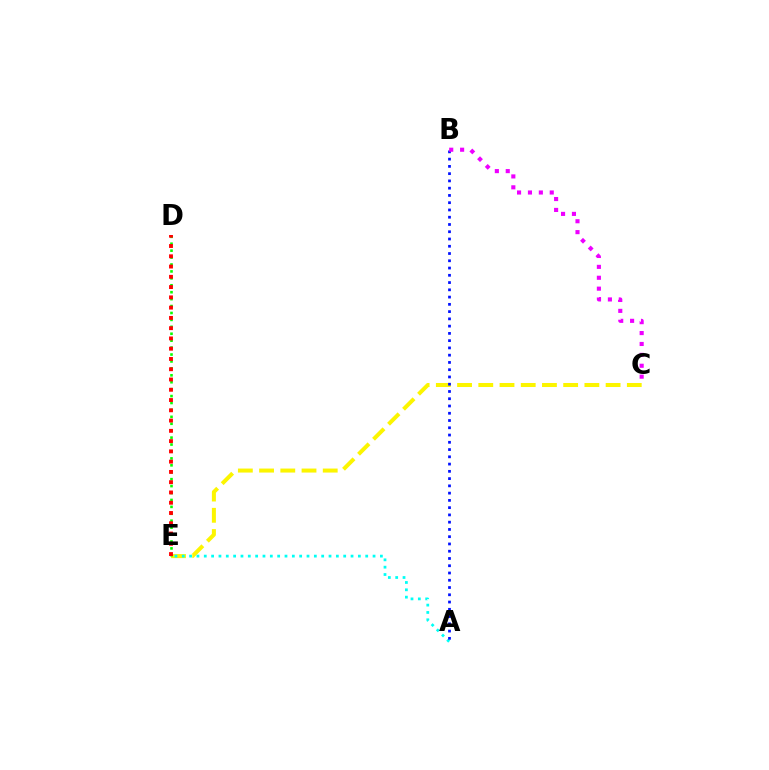{('C', 'E'): [{'color': '#fcf500', 'line_style': 'dashed', 'thickness': 2.88}], ('A', 'E'): [{'color': '#00fff6', 'line_style': 'dotted', 'thickness': 1.99}], ('A', 'B'): [{'color': '#0010ff', 'line_style': 'dotted', 'thickness': 1.97}], ('D', 'E'): [{'color': '#08ff00', 'line_style': 'dotted', 'thickness': 1.88}, {'color': '#ff0000', 'line_style': 'dotted', 'thickness': 2.79}], ('B', 'C'): [{'color': '#ee00ff', 'line_style': 'dotted', 'thickness': 2.96}]}